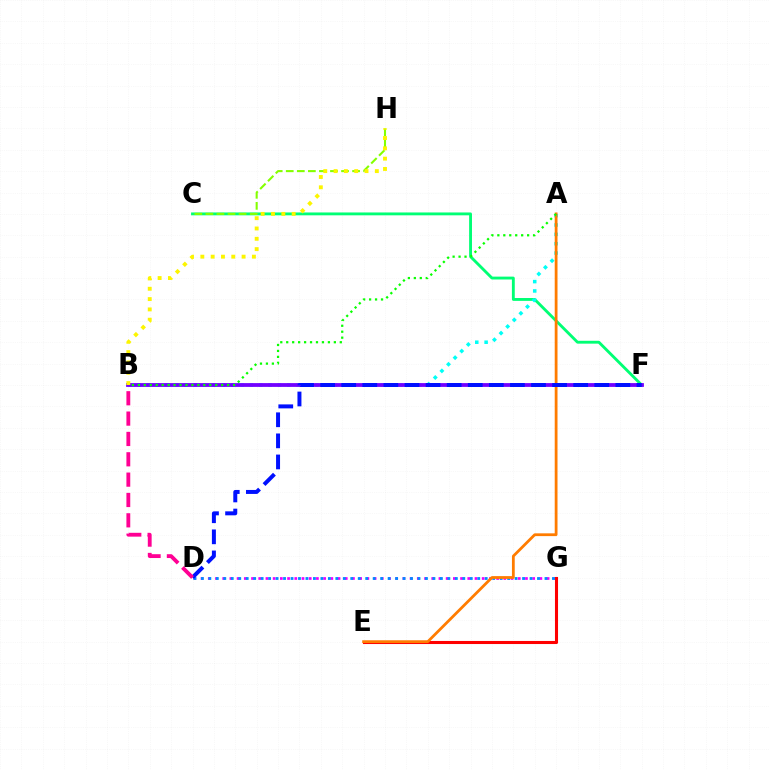{('D', 'G'): [{'color': '#ee00ff', 'line_style': 'dotted', 'thickness': 1.96}, {'color': '#008cff', 'line_style': 'dotted', 'thickness': 2.03}], ('C', 'F'): [{'color': '#00ff74', 'line_style': 'solid', 'thickness': 2.06}], ('E', 'G'): [{'color': '#ff0000', 'line_style': 'solid', 'thickness': 2.21}], ('C', 'H'): [{'color': '#84ff00', 'line_style': 'dashed', 'thickness': 1.5}], ('A', 'B'): [{'color': '#00fff6', 'line_style': 'dotted', 'thickness': 2.54}, {'color': '#08ff00', 'line_style': 'dotted', 'thickness': 1.62}], ('B', 'F'): [{'color': '#7200ff', 'line_style': 'solid', 'thickness': 2.73}], ('A', 'E'): [{'color': '#ff7c00', 'line_style': 'solid', 'thickness': 2.0}], ('B', 'H'): [{'color': '#fcf500', 'line_style': 'dotted', 'thickness': 2.8}], ('D', 'F'): [{'color': '#0010ff', 'line_style': 'dashed', 'thickness': 2.86}], ('B', 'D'): [{'color': '#ff0094', 'line_style': 'dashed', 'thickness': 2.76}]}